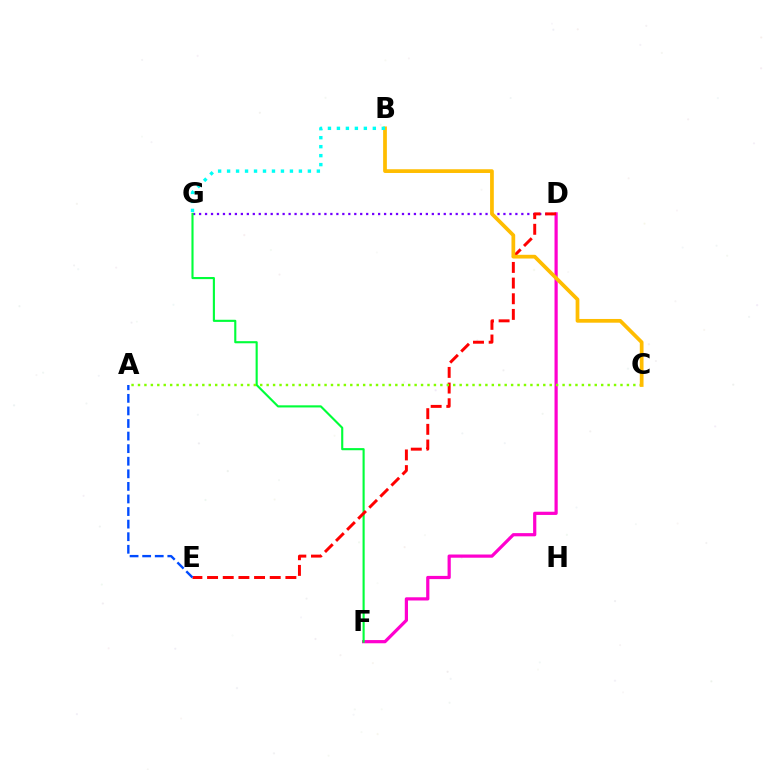{('D', 'F'): [{'color': '#ff00cf', 'line_style': 'solid', 'thickness': 2.31}], ('D', 'G'): [{'color': '#7200ff', 'line_style': 'dotted', 'thickness': 1.62}], ('F', 'G'): [{'color': '#00ff39', 'line_style': 'solid', 'thickness': 1.53}], ('D', 'E'): [{'color': '#ff0000', 'line_style': 'dashed', 'thickness': 2.13}], ('A', 'C'): [{'color': '#84ff00', 'line_style': 'dotted', 'thickness': 1.75}], ('B', 'C'): [{'color': '#ffbd00', 'line_style': 'solid', 'thickness': 2.69}], ('B', 'G'): [{'color': '#00fff6', 'line_style': 'dotted', 'thickness': 2.44}], ('A', 'E'): [{'color': '#004bff', 'line_style': 'dashed', 'thickness': 1.71}]}